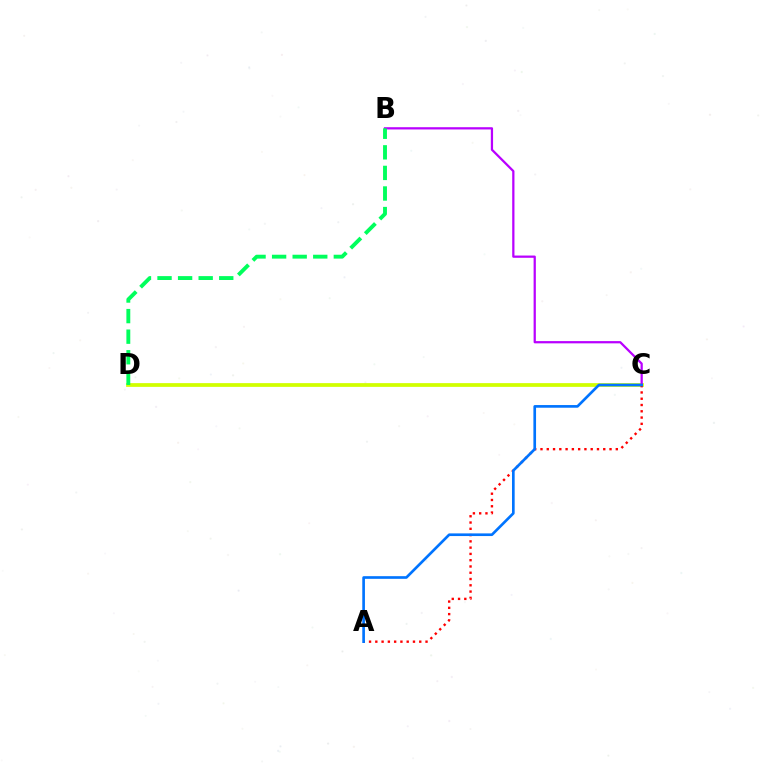{('C', 'D'): [{'color': '#d1ff00', 'line_style': 'solid', 'thickness': 2.69}], ('B', 'C'): [{'color': '#b900ff', 'line_style': 'solid', 'thickness': 1.62}], ('A', 'C'): [{'color': '#ff0000', 'line_style': 'dotted', 'thickness': 1.71}, {'color': '#0074ff', 'line_style': 'solid', 'thickness': 1.92}], ('B', 'D'): [{'color': '#00ff5c', 'line_style': 'dashed', 'thickness': 2.79}]}